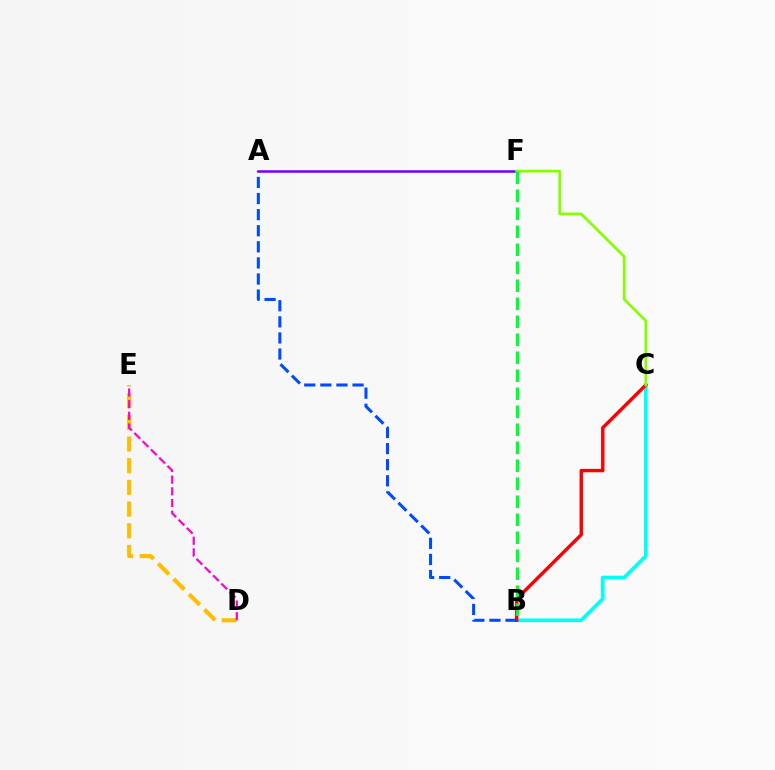{('B', 'C'): [{'color': '#00fff6', 'line_style': 'solid', 'thickness': 2.63}, {'color': '#ff0000', 'line_style': 'solid', 'thickness': 2.45}], ('A', 'B'): [{'color': '#004bff', 'line_style': 'dashed', 'thickness': 2.19}], ('D', 'E'): [{'color': '#ffbd00', 'line_style': 'dashed', 'thickness': 2.95}, {'color': '#ff00cf', 'line_style': 'dashed', 'thickness': 1.59}], ('A', 'F'): [{'color': '#7200ff', 'line_style': 'solid', 'thickness': 1.81}], ('C', 'F'): [{'color': '#84ff00', 'line_style': 'solid', 'thickness': 1.94}], ('B', 'F'): [{'color': '#00ff39', 'line_style': 'dashed', 'thickness': 2.44}]}